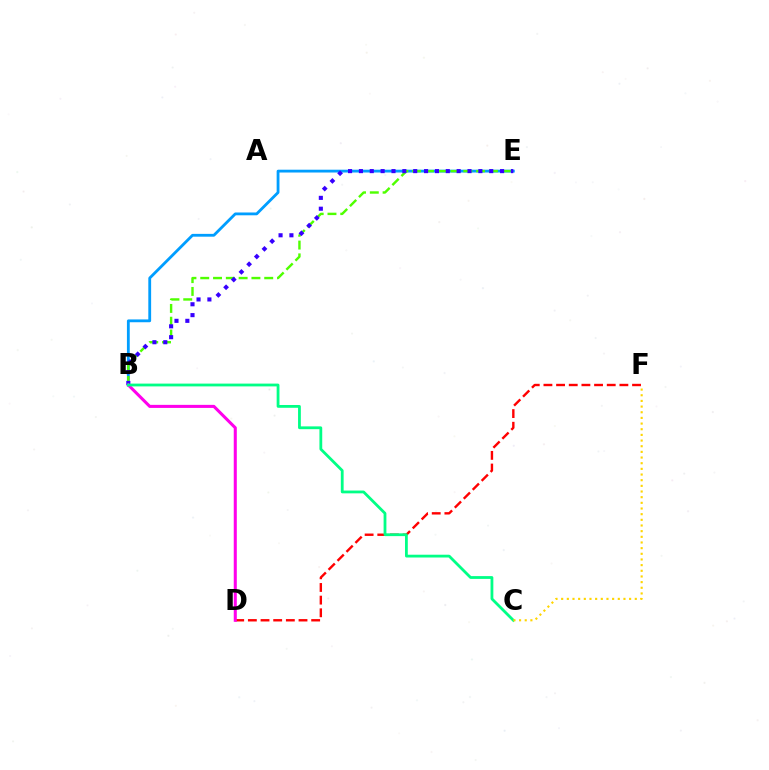{('D', 'F'): [{'color': '#ff0000', 'line_style': 'dashed', 'thickness': 1.72}], ('B', 'E'): [{'color': '#009eff', 'line_style': 'solid', 'thickness': 2.02}, {'color': '#4fff00', 'line_style': 'dashed', 'thickness': 1.74}, {'color': '#3700ff', 'line_style': 'dotted', 'thickness': 2.95}], ('B', 'D'): [{'color': '#ff00ed', 'line_style': 'solid', 'thickness': 2.2}], ('B', 'C'): [{'color': '#00ff86', 'line_style': 'solid', 'thickness': 2.01}], ('C', 'F'): [{'color': '#ffd500', 'line_style': 'dotted', 'thickness': 1.54}]}